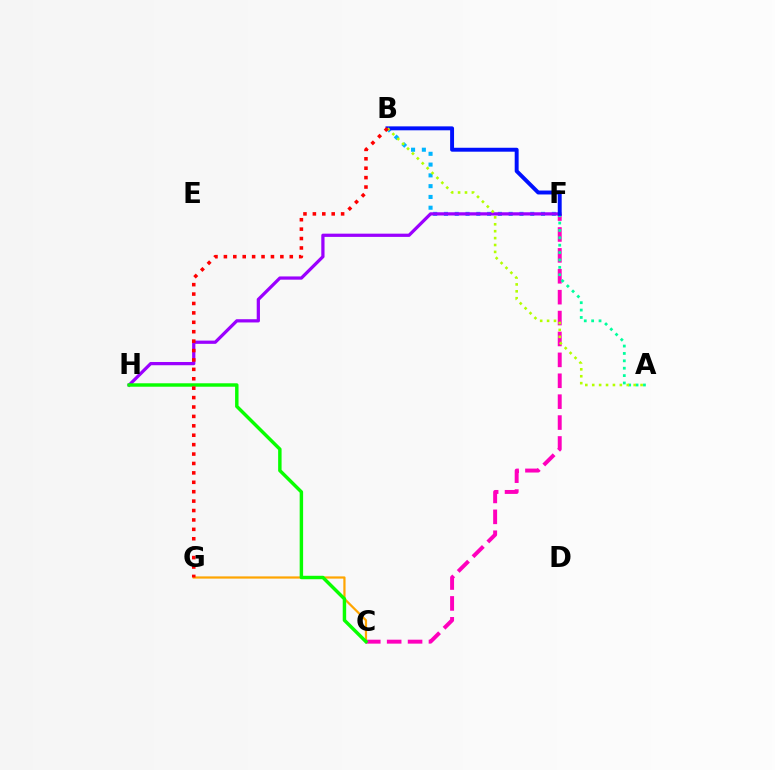{('B', 'F'): [{'color': '#00b5ff', 'line_style': 'dotted', 'thickness': 2.93}, {'color': '#0010ff', 'line_style': 'solid', 'thickness': 2.83}], ('F', 'H'): [{'color': '#9b00ff', 'line_style': 'solid', 'thickness': 2.33}], ('C', 'F'): [{'color': '#ff00bd', 'line_style': 'dashed', 'thickness': 2.84}], ('C', 'G'): [{'color': '#ffa500', 'line_style': 'solid', 'thickness': 1.6}], ('A', 'F'): [{'color': '#00ff9d', 'line_style': 'dotted', 'thickness': 2.01}], ('C', 'H'): [{'color': '#08ff00', 'line_style': 'solid', 'thickness': 2.48}], ('A', 'B'): [{'color': '#b3ff00', 'line_style': 'dotted', 'thickness': 1.88}], ('B', 'G'): [{'color': '#ff0000', 'line_style': 'dotted', 'thickness': 2.56}]}